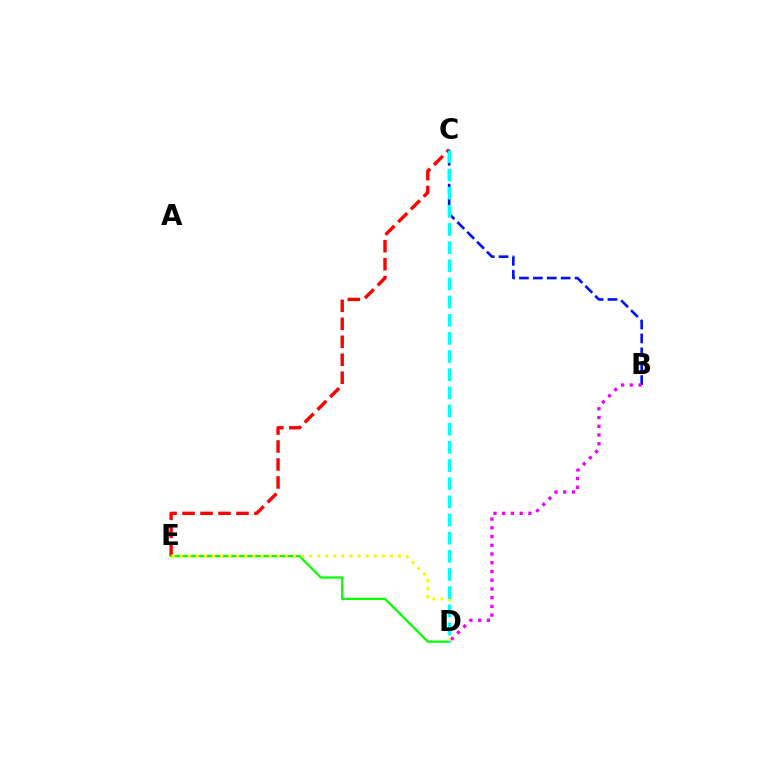{('C', 'E'): [{'color': '#ff0000', 'line_style': 'dashed', 'thickness': 2.44}], ('B', 'C'): [{'color': '#0010ff', 'line_style': 'dashed', 'thickness': 1.89}], ('B', 'D'): [{'color': '#ee00ff', 'line_style': 'dotted', 'thickness': 2.37}], ('D', 'E'): [{'color': '#08ff00', 'line_style': 'solid', 'thickness': 1.63}, {'color': '#fcf500', 'line_style': 'dotted', 'thickness': 2.2}], ('C', 'D'): [{'color': '#00fff6', 'line_style': 'dashed', 'thickness': 2.47}]}